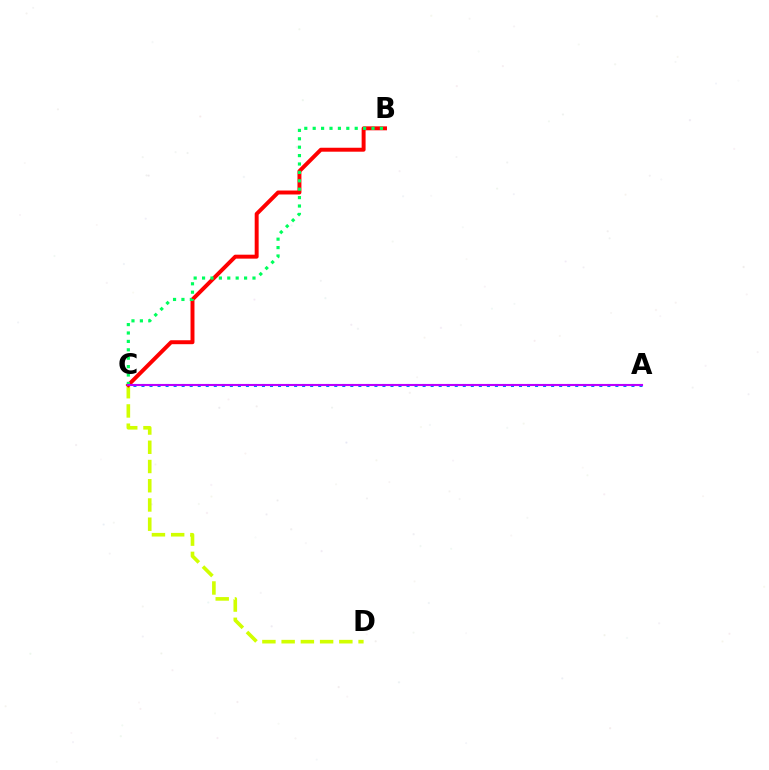{('C', 'D'): [{'color': '#d1ff00', 'line_style': 'dashed', 'thickness': 2.61}], ('B', 'C'): [{'color': '#ff0000', 'line_style': 'solid', 'thickness': 2.84}, {'color': '#00ff5c', 'line_style': 'dotted', 'thickness': 2.28}], ('A', 'C'): [{'color': '#0074ff', 'line_style': 'dotted', 'thickness': 2.18}, {'color': '#b900ff', 'line_style': 'solid', 'thickness': 1.51}]}